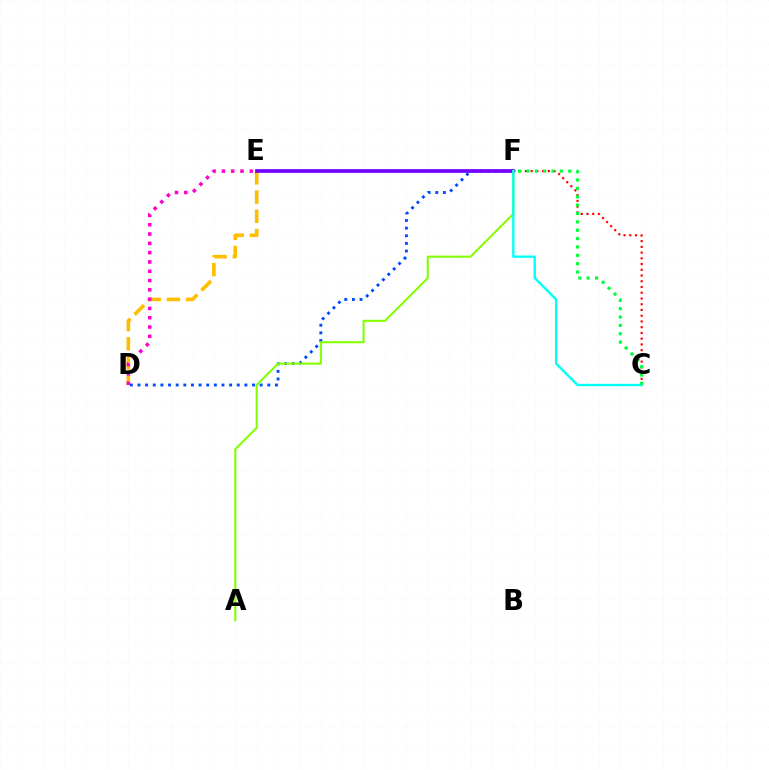{('D', 'E'): [{'color': '#ffbd00', 'line_style': 'dashed', 'thickness': 2.61}, {'color': '#ff00cf', 'line_style': 'dotted', 'thickness': 2.53}], ('D', 'F'): [{'color': '#004bff', 'line_style': 'dotted', 'thickness': 2.07}], ('C', 'F'): [{'color': '#ff0000', 'line_style': 'dotted', 'thickness': 1.56}, {'color': '#00fff6', 'line_style': 'solid', 'thickness': 1.69}, {'color': '#00ff39', 'line_style': 'dotted', 'thickness': 2.27}], ('E', 'F'): [{'color': '#7200ff', 'line_style': 'solid', 'thickness': 2.66}], ('A', 'F'): [{'color': '#84ff00', 'line_style': 'solid', 'thickness': 1.5}]}